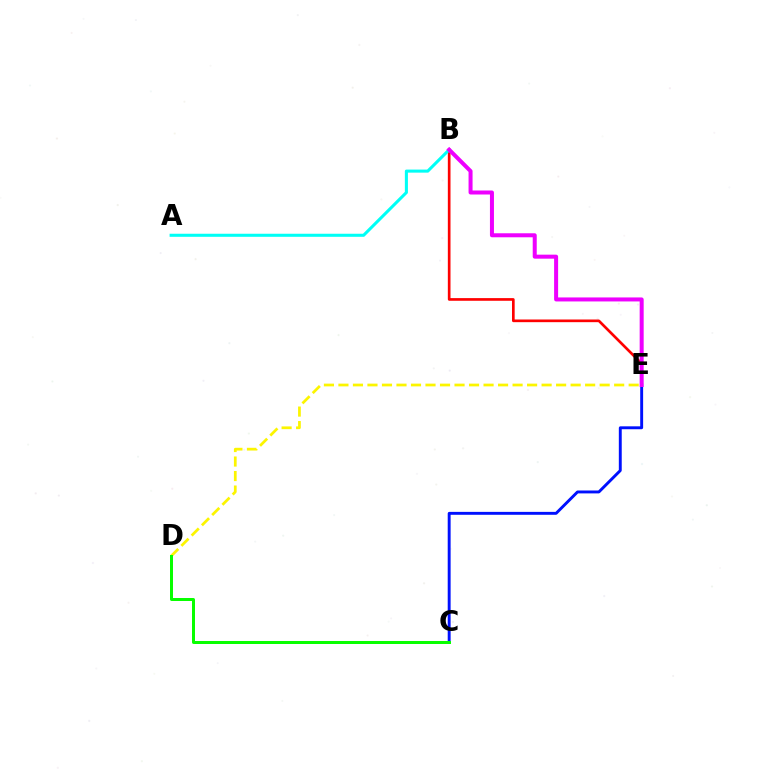{('B', 'E'): [{'color': '#ff0000', 'line_style': 'solid', 'thickness': 1.92}, {'color': '#ee00ff', 'line_style': 'solid', 'thickness': 2.89}], ('C', 'E'): [{'color': '#0010ff', 'line_style': 'solid', 'thickness': 2.09}], ('A', 'B'): [{'color': '#00fff6', 'line_style': 'solid', 'thickness': 2.2}], ('D', 'E'): [{'color': '#fcf500', 'line_style': 'dashed', 'thickness': 1.97}], ('C', 'D'): [{'color': '#08ff00', 'line_style': 'solid', 'thickness': 2.16}]}